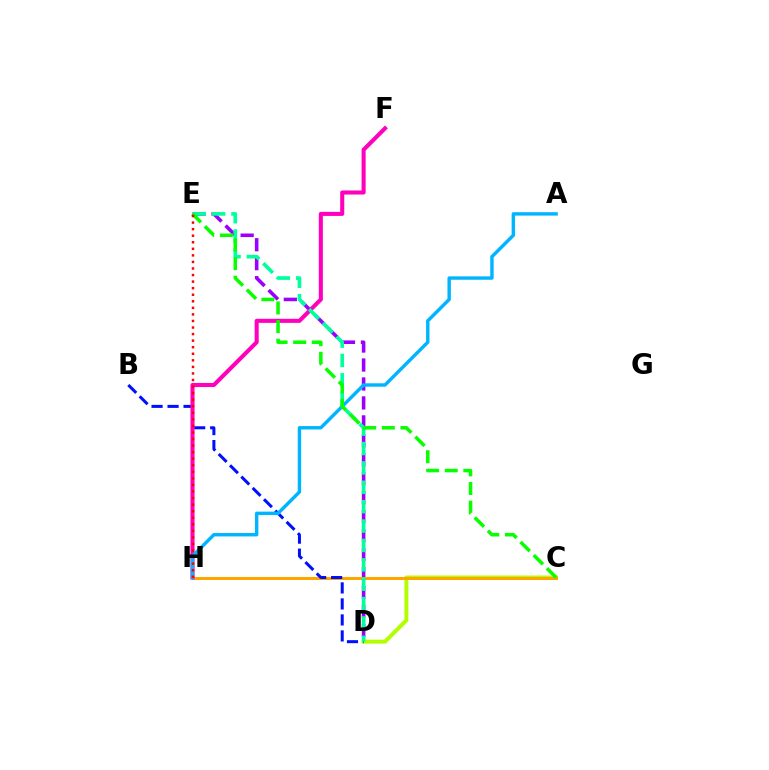{('C', 'D'): [{'color': '#b3ff00', 'line_style': 'solid', 'thickness': 2.87}], ('D', 'E'): [{'color': '#9b00ff', 'line_style': 'dashed', 'thickness': 2.58}, {'color': '#00ff9d', 'line_style': 'dashed', 'thickness': 2.63}], ('C', 'H'): [{'color': '#ffa500', 'line_style': 'solid', 'thickness': 2.16}], ('B', 'D'): [{'color': '#0010ff', 'line_style': 'dashed', 'thickness': 2.17}], ('F', 'H'): [{'color': '#ff00bd', 'line_style': 'solid', 'thickness': 2.93}], ('A', 'H'): [{'color': '#00b5ff', 'line_style': 'solid', 'thickness': 2.45}], ('C', 'E'): [{'color': '#08ff00', 'line_style': 'dashed', 'thickness': 2.53}], ('E', 'H'): [{'color': '#ff0000', 'line_style': 'dotted', 'thickness': 1.78}]}